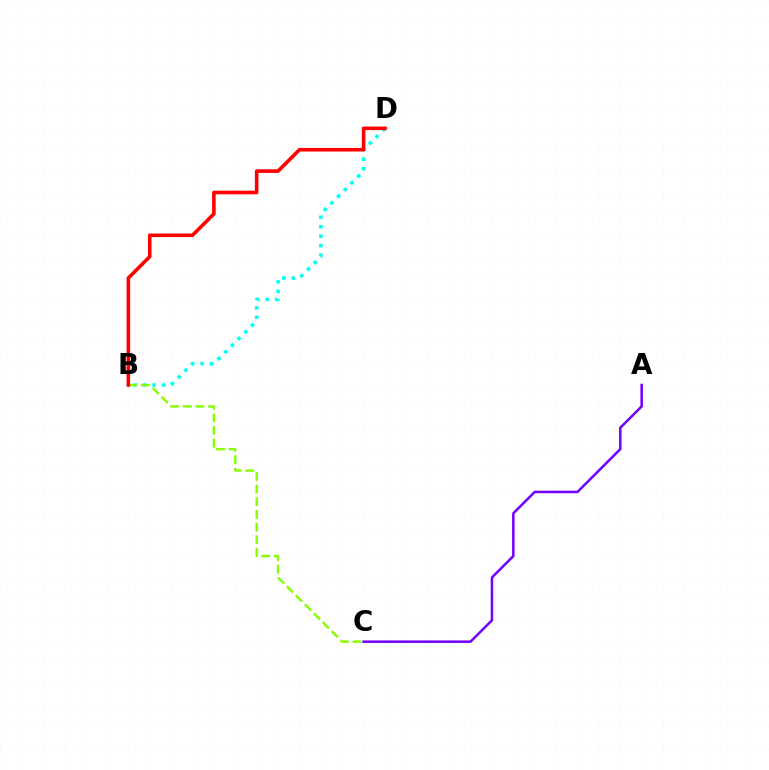{('B', 'D'): [{'color': '#00fff6', 'line_style': 'dotted', 'thickness': 2.58}, {'color': '#ff0000', 'line_style': 'solid', 'thickness': 2.59}], ('B', 'C'): [{'color': '#84ff00', 'line_style': 'dashed', 'thickness': 1.72}], ('A', 'C'): [{'color': '#7200ff', 'line_style': 'solid', 'thickness': 1.81}]}